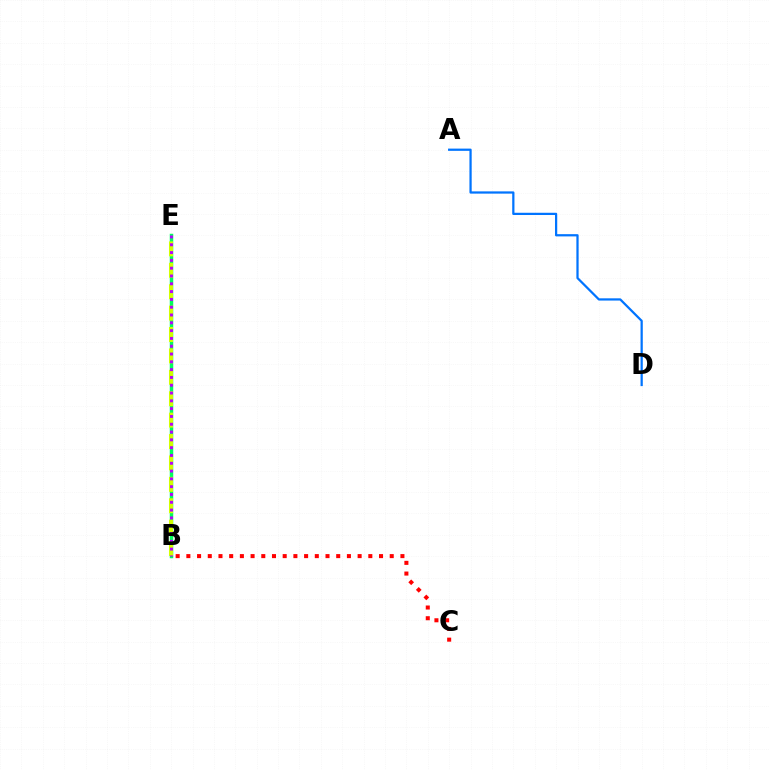{('B', 'C'): [{'color': '#ff0000', 'line_style': 'dotted', 'thickness': 2.91}], ('B', 'E'): [{'color': '#00ff5c', 'line_style': 'solid', 'thickness': 2.51}, {'color': '#d1ff00', 'line_style': 'dashed', 'thickness': 2.91}, {'color': '#b900ff', 'line_style': 'dotted', 'thickness': 2.12}], ('A', 'D'): [{'color': '#0074ff', 'line_style': 'solid', 'thickness': 1.61}]}